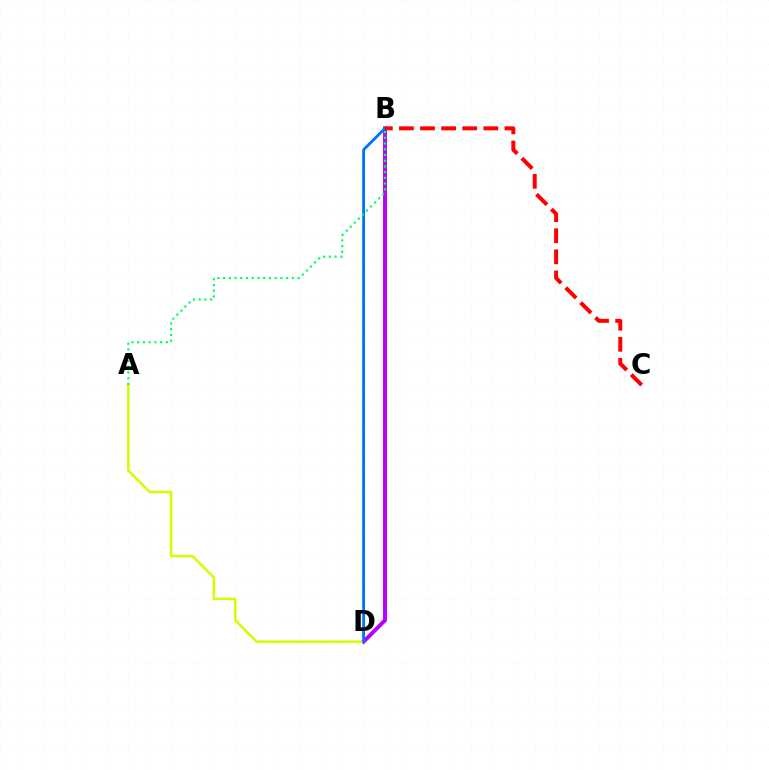{('B', 'D'): [{'color': '#b900ff', 'line_style': 'solid', 'thickness': 2.84}, {'color': '#0074ff', 'line_style': 'solid', 'thickness': 2.05}], ('A', 'D'): [{'color': '#d1ff00', 'line_style': 'solid', 'thickness': 1.82}], ('B', 'C'): [{'color': '#ff0000', 'line_style': 'dashed', 'thickness': 2.87}], ('A', 'B'): [{'color': '#00ff5c', 'line_style': 'dotted', 'thickness': 1.56}]}